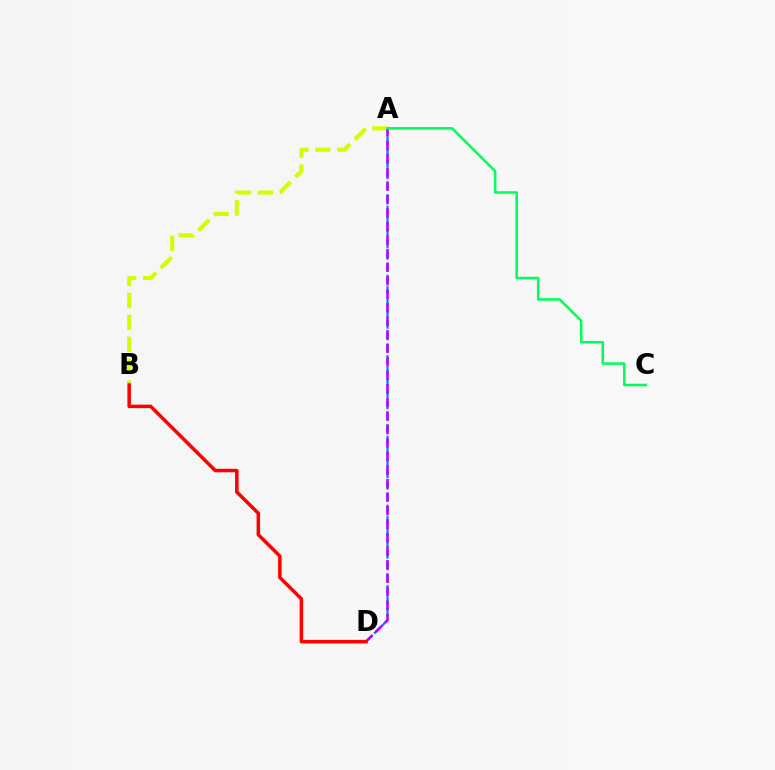{('A', 'D'): [{'color': '#0074ff', 'line_style': 'dashed', 'thickness': 1.56}, {'color': '#b900ff', 'line_style': 'dashed', 'thickness': 1.84}], ('A', 'B'): [{'color': '#d1ff00', 'line_style': 'dashed', 'thickness': 2.98}], ('A', 'C'): [{'color': '#00ff5c', 'line_style': 'solid', 'thickness': 1.85}], ('B', 'D'): [{'color': '#ff0000', 'line_style': 'solid', 'thickness': 2.53}]}